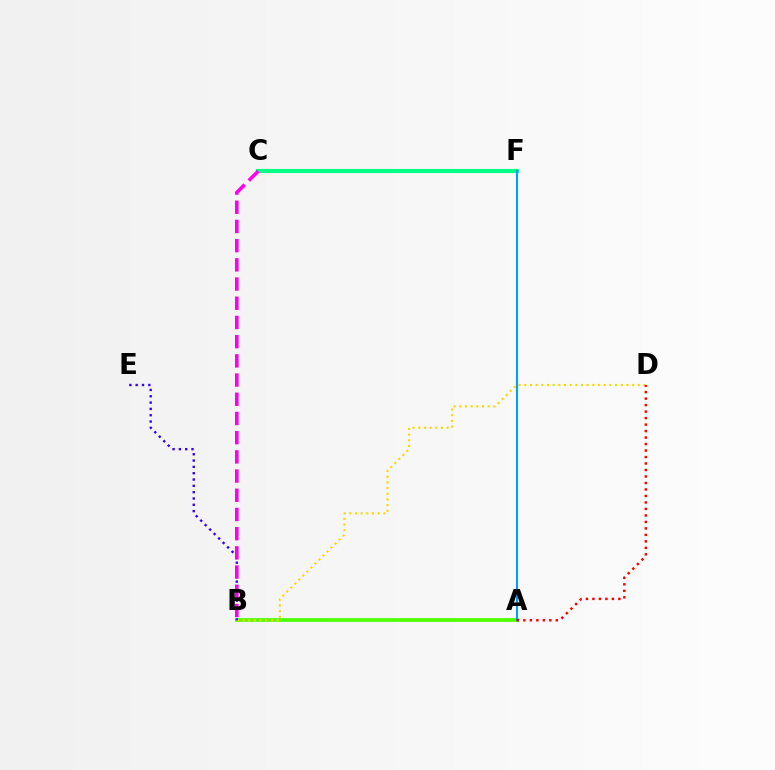{('A', 'B'): [{'color': '#4fff00', 'line_style': 'solid', 'thickness': 2.71}], ('C', 'F'): [{'color': '#00ff86', 'line_style': 'solid', 'thickness': 2.96}], ('B', 'D'): [{'color': '#ffd500', 'line_style': 'dotted', 'thickness': 1.54}], ('B', 'E'): [{'color': '#3700ff', 'line_style': 'dotted', 'thickness': 1.72}], ('A', 'F'): [{'color': '#009eff', 'line_style': 'solid', 'thickness': 1.51}], ('B', 'C'): [{'color': '#ff00ed', 'line_style': 'dashed', 'thickness': 2.61}], ('A', 'D'): [{'color': '#ff0000', 'line_style': 'dotted', 'thickness': 1.76}]}